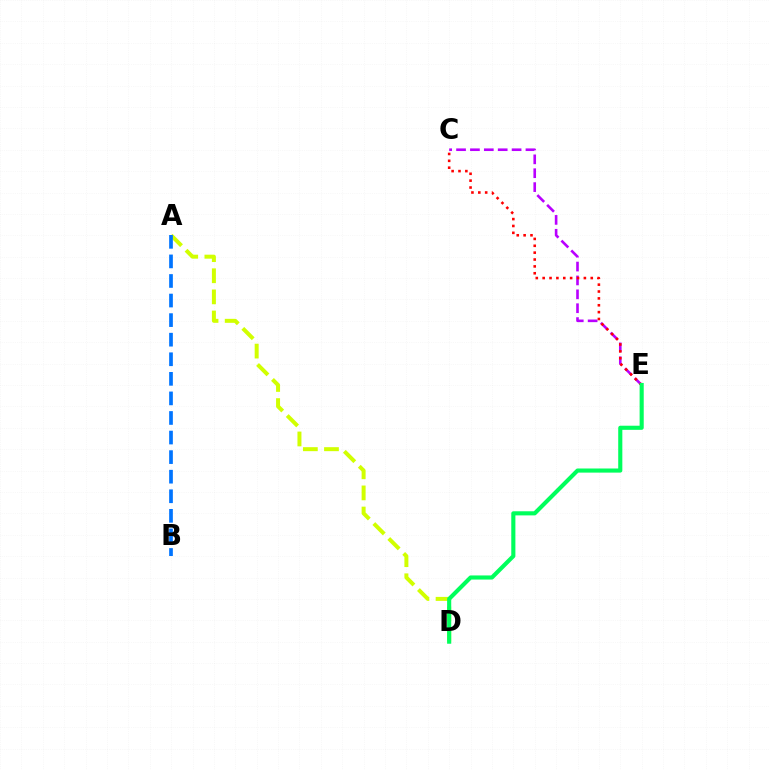{('C', 'E'): [{'color': '#b900ff', 'line_style': 'dashed', 'thickness': 1.89}, {'color': '#ff0000', 'line_style': 'dotted', 'thickness': 1.87}], ('A', 'D'): [{'color': '#d1ff00', 'line_style': 'dashed', 'thickness': 2.87}], ('A', 'B'): [{'color': '#0074ff', 'line_style': 'dashed', 'thickness': 2.66}], ('D', 'E'): [{'color': '#00ff5c', 'line_style': 'solid', 'thickness': 2.96}]}